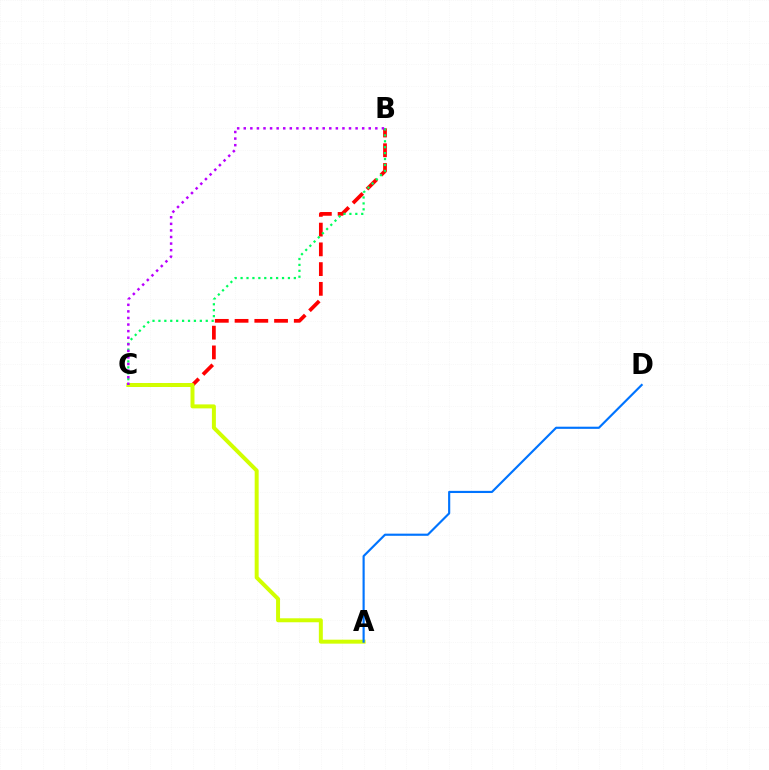{('B', 'C'): [{'color': '#ff0000', 'line_style': 'dashed', 'thickness': 2.68}, {'color': '#00ff5c', 'line_style': 'dotted', 'thickness': 1.61}, {'color': '#b900ff', 'line_style': 'dotted', 'thickness': 1.79}], ('A', 'C'): [{'color': '#d1ff00', 'line_style': 'solid', 'thickness': 2.86}], ('A', 'D'): [{'color': '#0074ff', 'line_style': 'solid', 'thickness': 1.55}]}